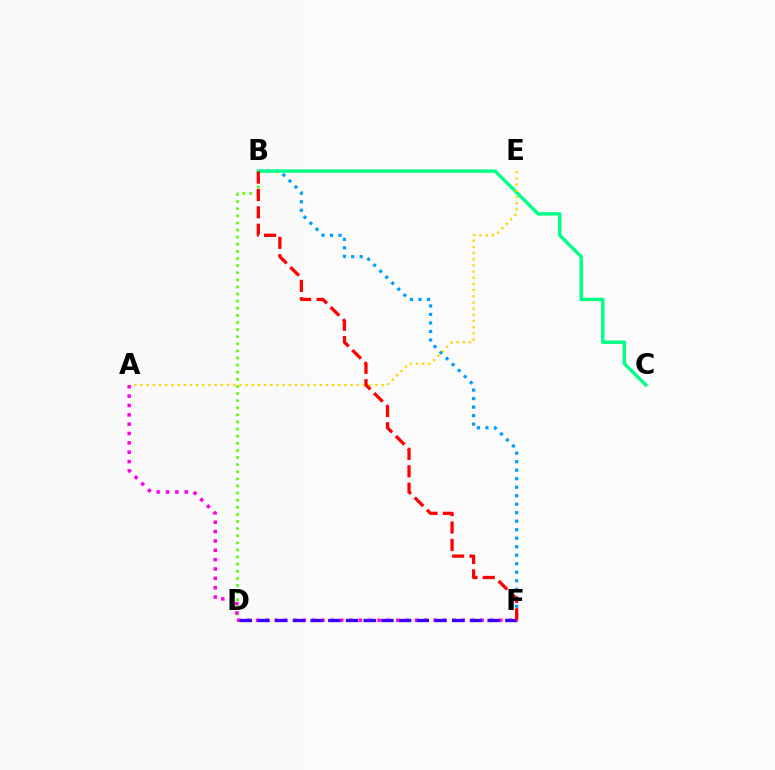{('B', 'F'): [{'color': '#009eff', 'line_style': 'dotted', 'thickness': 2.31}, {'color': '#ff0000', 'line_style': 'dashed', 'thickness': 2.36}], ('B', 'C'): [{'color': '#00ff86', 'line_style': 'solid', 'thickness': 2.45}], ('B', 'D'): [{'color': '#4fff00', 'line_style': 'dotted', 'thickness': 1.93}], ('A', 'E'): [{'color': '#ffd500', 'line_style': 'dotted', 'thickness': 1.68}], ('A', 'F'): [{'color': '#ff00ed', 'line_style': 'dotted', 'thickness': 2.54}], ('D', 'F'): [{'color': '#3700ff', 'line_style': 'dashed', 'thickness': 2.4}]}